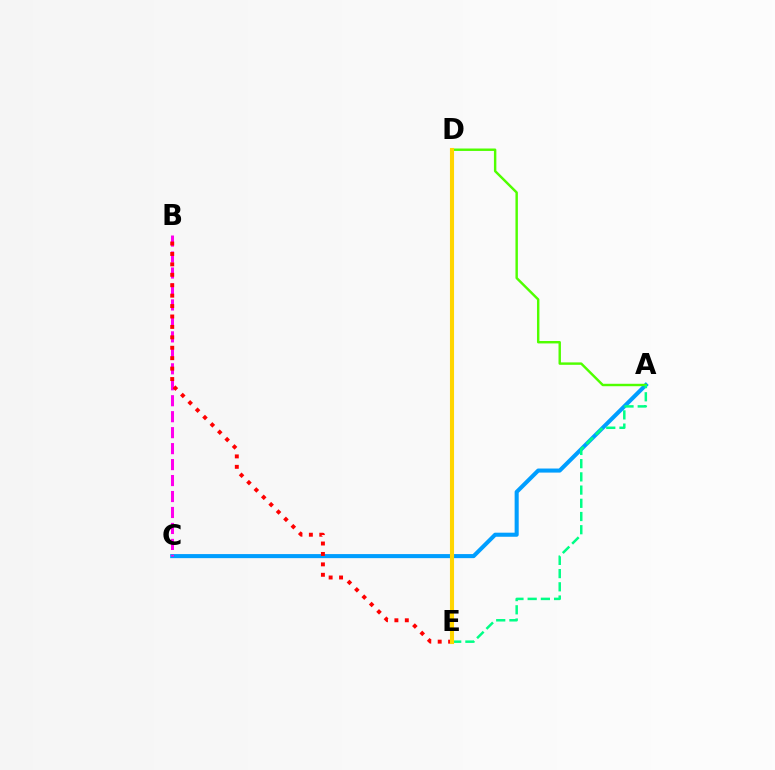{('A', 'C'): [{'color': '#009eff', 'line_style': 'solid', 'thickness': 2.93}], ('A', 'D'): [{'color': '#4fff00', 'line_style': 'solid', 'thickness': 1.75}], ('B', 'C'): [{'color': '#ff00ed', 'line_style': 'dashed', 'thickness': 2.17}], ('A', 'E'): [{'color': '#00ff86', 'line_style': 'dashed', 'thickness': 1.79}], ('B', 'E'): [{'color': '#ff0000', 'line_style': 'dotted', 'thickness': 2.83}], ('D', 'E'): [{'color': '#3700ff', 'line_style': 'solid', 'thickness': 1.51}, {'color': '#ffd500', 'line_style': 'solid', 'thickness': 2.95}]}